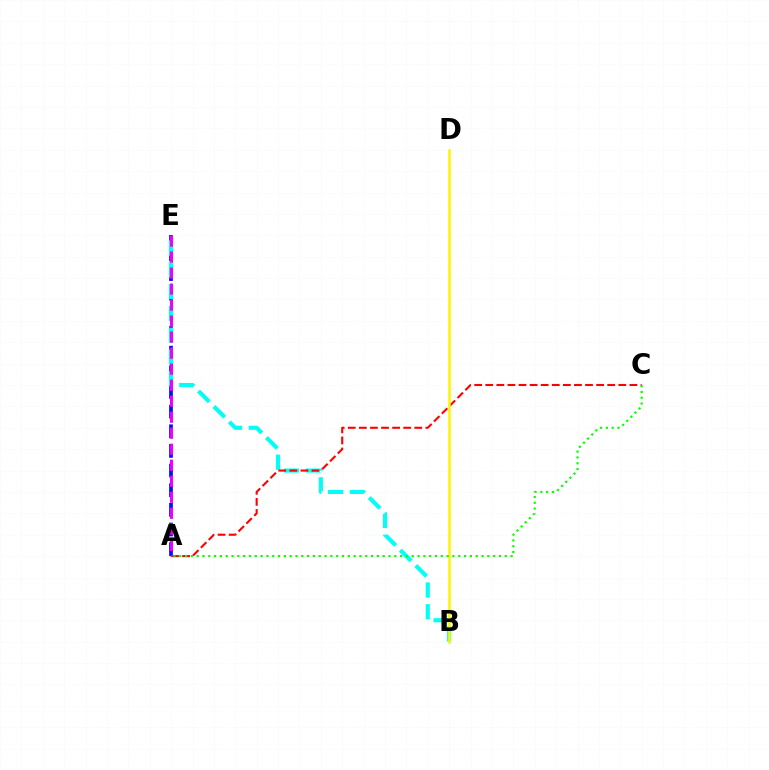{('A', 'E'): [{'color': '#0010ff', 'line_style': 'dashed', 'thickness': 2.67}, {'color': '#ee00ff', 'line_style': 'dashed', 'thickness': 2.18}], ('B', 'E'): [{'color': '#00fff6', 'line_style': 'dashed', 'thickness': 2.96}], ('A', 'C'): [{'color': '#ff0000', 'line_style': 'dashed', 'thickness': 1.51}, {'color': '#08ff00', 'line_style': 'dotted', 'thickness': 1.58}], ('B', 'D'): [{'color': '#fcf500', 'line_style': 'solid', 'thickness': 1.84}]}